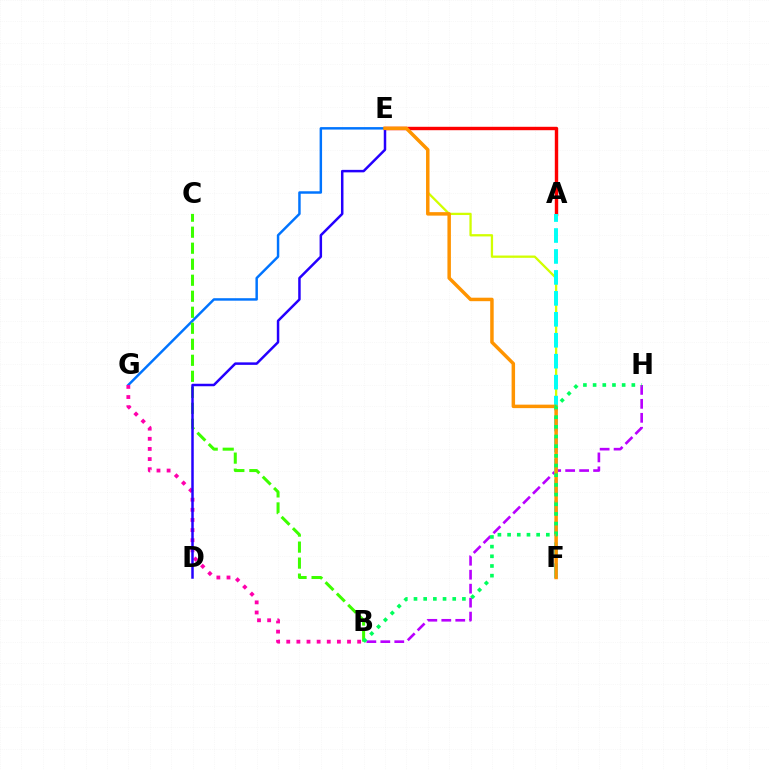{('A', 'E'): [{'color': '#ff0000', 'line_style': 'solid', 'thickness': 2.46}], ('B', 'H'): [{'color': '#b900ff', 'line_style': 'dashed', 'thickness': 1.9}, {'color': '#00ff5c', 'line_style': 'dotted', 'thickness': 2.63}], ('E', 'G'): [{'color': '#0074ff', 'line_style': 'solid', 'thickness': 1.78}], ('E', 'F'): [{'color': '#d1ff00', 'line_style': 'solid', 'thickness': 1.65}, {'color': '#ff9400', 'line_style': 'solid', 'thickness': 2.51}], ('B', 'G'): [{'color': '#ff00ac', 'line_style': 'dotted', 'thickness': 2.75}], ('A', 'F'): [{'color': '#00fff6', 'line_style': 'dashed', 'thickness': 2.85}], ('B', 'C'): [{'color': '#3dff00', 'line_style': 'dashed', 'thickness': 2.18}], ('D', 'E'): [{'color': '#2500ff', 'line_style': 'solid', 'thickness': 1.79}]}